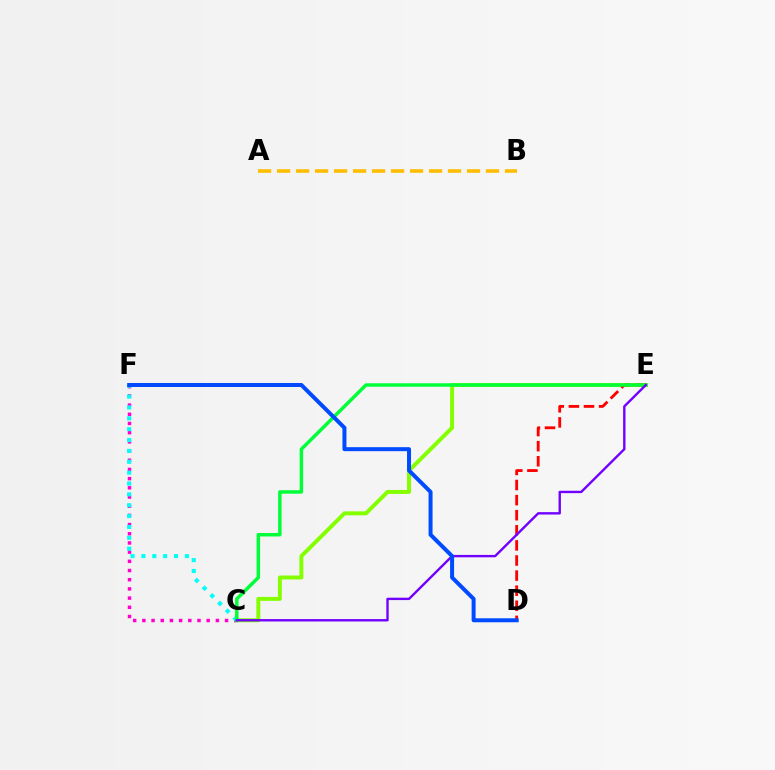{('A', 'B'): [{'color': '#ffbd00', 'line_style': 'dashed', 'thickness': 2.58}], ('C', 'E'): [{'color': '#84ff00', 'line_style': 'solid', 'thickness': 2.85}, {'color': '#00ff39', 'line_style': 'solid', 'thickness': 2.49}, {'color': '#7200ff', 'line_style': 'solid', 'thickness': 1.72}], ('C', 'F'): [{'color': '#ff00cf', 'line_style': 'dotted', 'thickness': 2.5}, {'color': '#00fff6', 'line_style': 'dotted', 'thickness': 2.95}], ('D', 'E'): [{'color': '#ff0000', 'line_style': 'dashed', 'thickness': 2.05}], ('D', 'F'): [{'color': '#004bff', 'line_style': 'solid', 'thickness': 2.87}]}